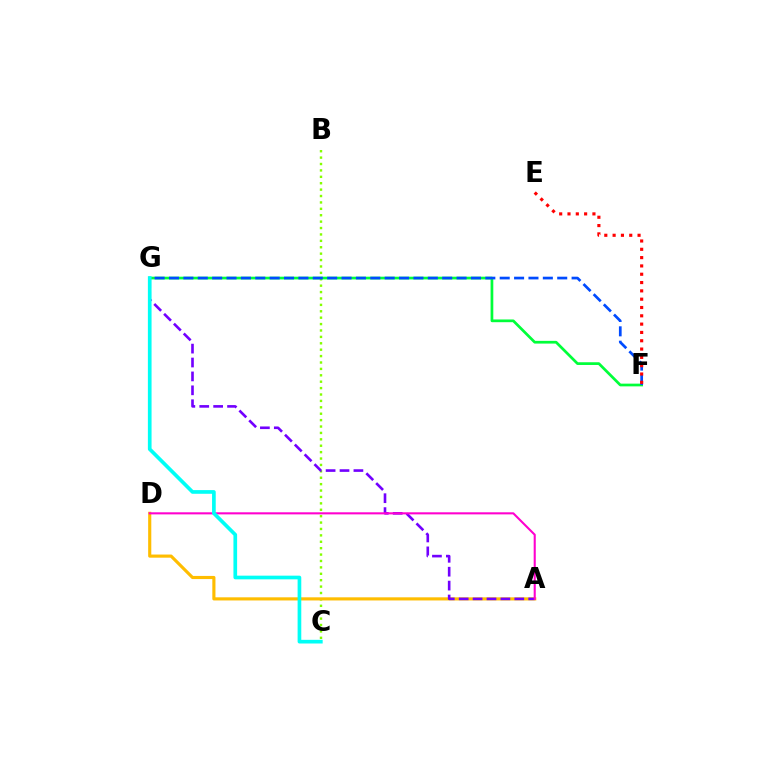{('B', 'C'): [{'color': '#84ff00', 'line_style': 'dotted', 'thickness': 1.74}], ('A', 'D'): [{'color': '#ffbd00', 'line_style': 'solid', 'thickness': 2.26}, {'color': '#ff00cf', 'line_style': 'solid', 'thickness': 1.5}], ('F', 'G'): [{'color': '#00ff39', 'line_style': 'solid', 'thickness': 1.96}, {'color': '#004bff', 'line_style': 'dashed', 'thickness': 1.95}], ('A', 'G'): [{'color': '#7200ff', 'line_style': 'dashed', 'thickness': 1.89}], ('E', 'F'): [{'color': '#ff0000', 'line_style': 'dotted', 'thickness': 2.26}], ('C', 'G'): [{'color': '#00fff6', 'line_style': 'solid', 'thickness': 2.65}]}